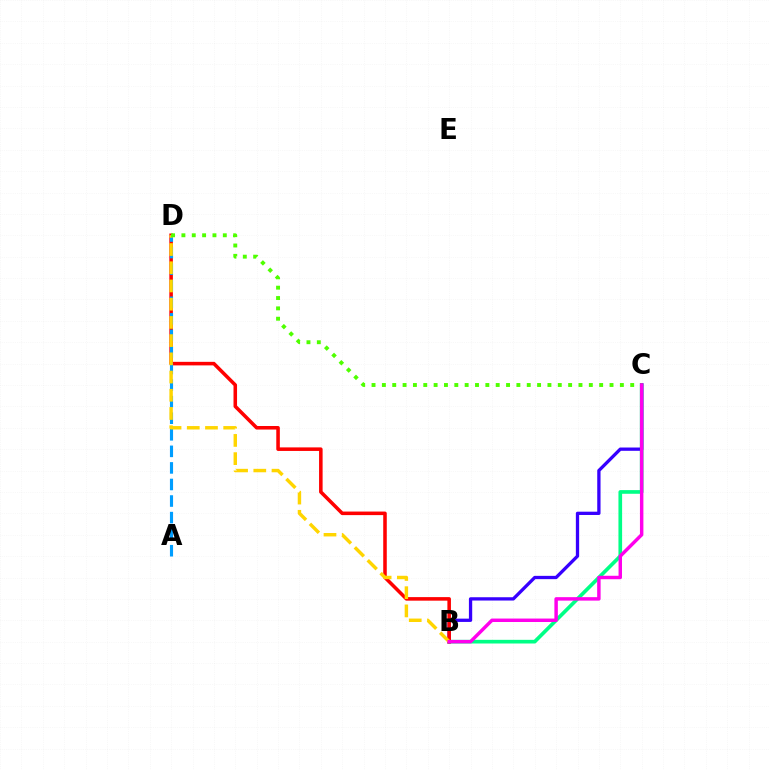{('B', 'C'): [{'color': '#00ff86', 'line_style': 'solid', 'thickness': 2.64}, {'color': '#3700ff', 'line_style': 'solid', 'thickness': 2.37}, {'color': '#ff00ed', 'line_style': 'solid', 'thickness': 2.48}], ('B', 'D'): [{'color': '#ff0000', 'line_style': 'solid', 'thickness': 2.56}, {'color': '#ffd500', 'line_style': 'dashed', 'thickness': 2.47}], ('A', 'D'): [{'color': '#009eff', 'line_style': 'dashed', 'thickness': 2.25}], ('C', 'D'): [{'color': '#4fff00', 'line_style': 'dotted', 'thickness': 2.81}]}